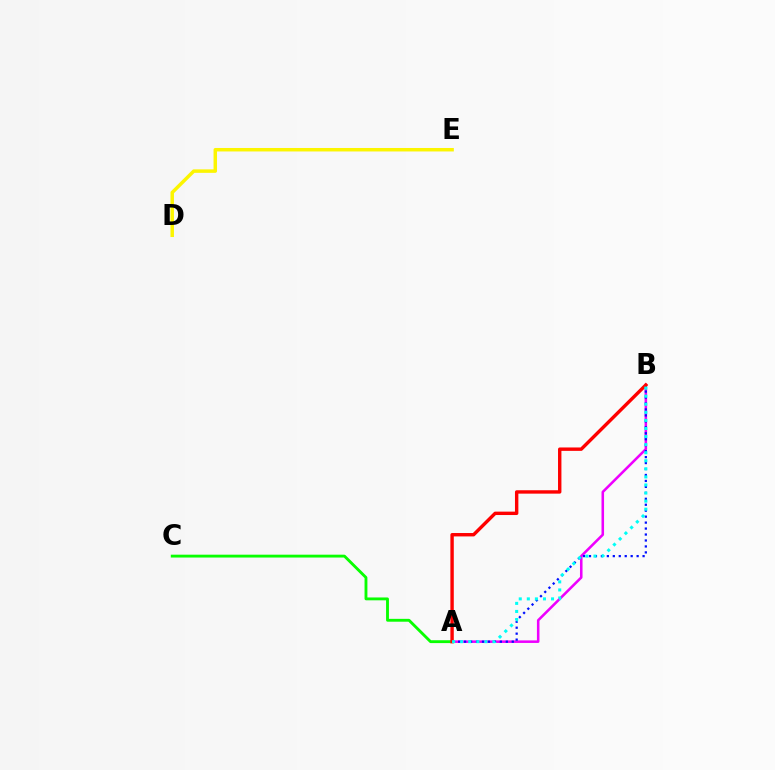{('A', 'C'): [{'color': '#08ff00', 'line_style': 'solid', 'thickness': 2.06}], ('A', 'B'): [{'color': '#ee00ff', 'line_style': 'solid', 'thickness': 1.84}, {'color': '#0010ff', 'line_style': 'dotted', 'thickness': 1.62}, {'color': '#ff0000', 'line_style': 'solid', 'thickness': 2.45}, {'color': '#00fff6', 'line_style': 'dotted', 'thickness': 2.19}], ('D', 'E'): [{'color': '#fcf500', 'line_style': 'solid', 'thickness': 2.5}]}